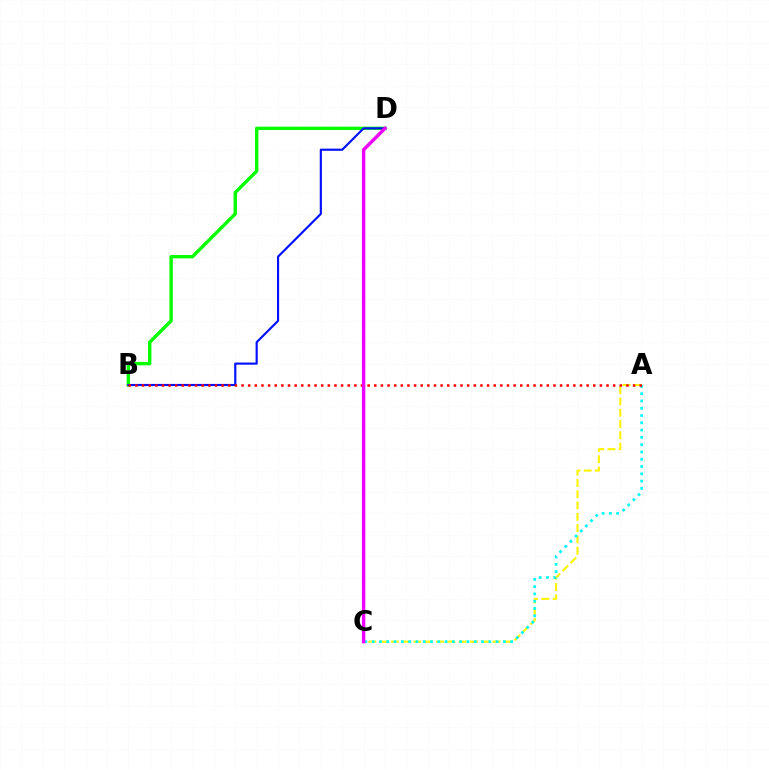{('A', 'C'): [{'color': '#fcf500', 'line_style': 'dashed', 'thickness': 1.53}, {'color': '#00fff6', 'line_style': 'dotted', 'thickness': 1.98}], ('B', 'D'): [{'color': '#08ff00', 'line_style': 'solid', 'thickness': 2.44}, {'color': '#0010ff', 'line_style': 'solid', 'thickness': 1.55}], ('A', 'B'): [{'color': '#ff0000', 'line_style': 'dotted', 'thickness': 1.8}], ('C', 'D'): [{'color': '#ee00ff', 'line_style': 'solid', 'thickness': 2.45}]}